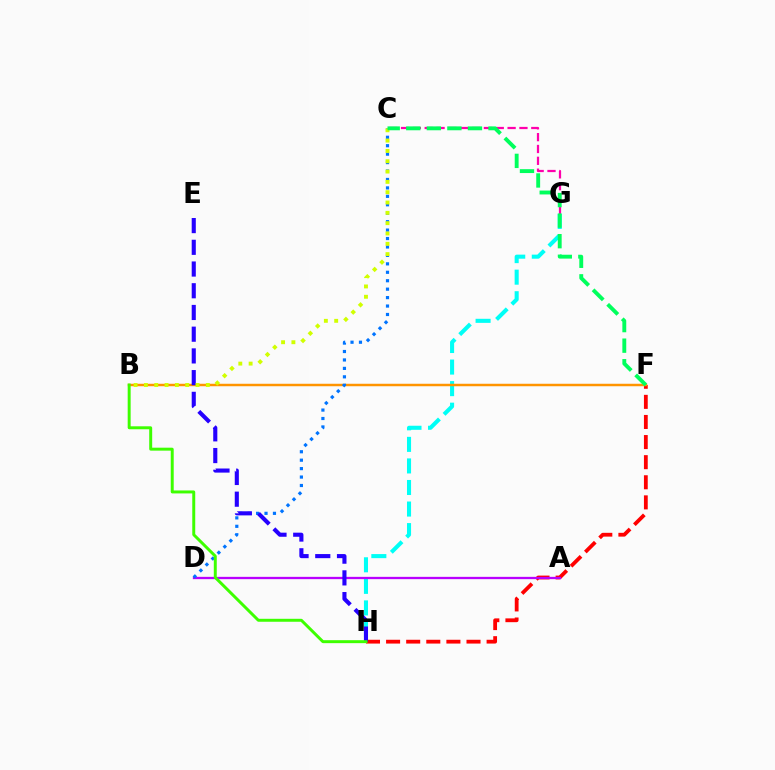{('C', 'G'): [{'color': '#ff00ac', 'line_style': 'dashed', 'thickness': 1.61}], ('F', 'H'): [{'color': '#ff0000', 'line_style': 'dashed', 'thickness': 2.73}], ('G', 'H'): [{'color': '#00fff6', 'line_style': 'dashed', 'thickness': 2.93}], ('B', 'F'): [{'color': '#ff9400', 'line_style': 'solid', 'thickness': 1.78}], ('A', 'D'): [{'color': '#b900ff', 'line_style': 'solid', 'thickness': 1.66}], ('C', 'D'): [{'color': '#0074ff', 'line_style': 'dotted', 'thickness': 2.29}], ('E', 'H'): [{'color': '#2500ff', 'line_style': 'dashed', 'thickness': 2.95}], ('B', 'H'): [{'color': '#3dff00', 'line_style': 'solid', 'thickness': 2.13}], ('B', 'C'): [{'color': '#d1ff00', 'line_style': 'dotted', 'thickness': 2.8}], ('C', 'F'): [{'color': '#00ff5c', 'line_style': 'dashed', 'thickness': 2.79}]}